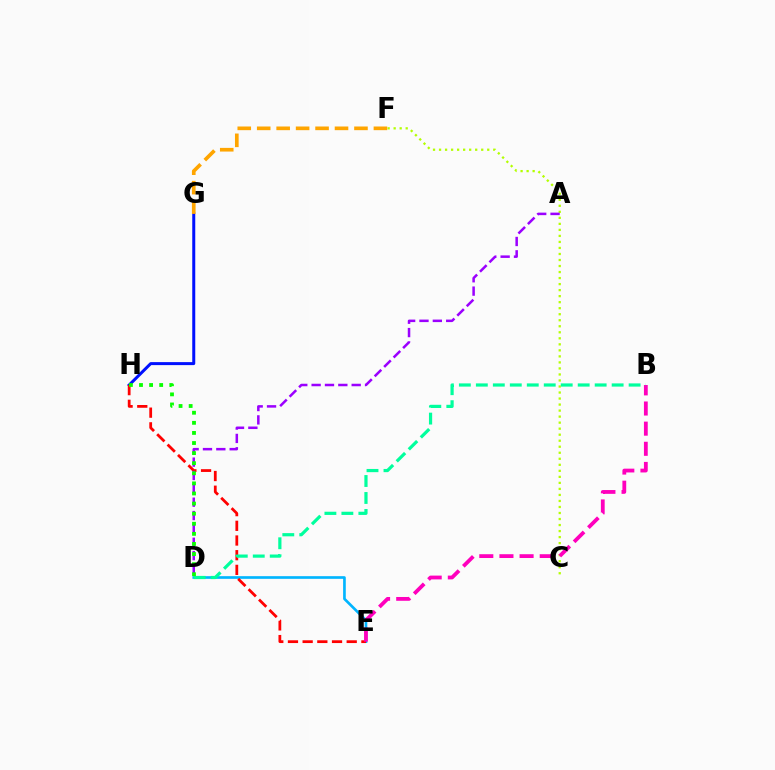{('C', 'F'): [{'color': '#b3ff00', 'line_style': 'dotted', 'thickness': 1.64}], ('G', 'H'): [{'color': '#0010ff', 'line_style': 'solid', 'thickness': 2.16}], ('F', 'G'): [{'color': '#ffa500', 'line_style': 'dashed', 'thickness': 2.64}], ('D', 'E'): [{'color': '#00b5ff', 'line_style': 'solid', 'thickness': 1.92}], ('E', 'H'): [{'color': '#ff0000', 'line_style': 'dashed', 'thickness': 2.0}], ('A', 'D'): [{'color': '#9b00ff', 'line_style': 'dashed', 'thickness': 1.81}], ('B', 'E'): [{'color': '#ff00bd', 'line_style': 'dashed', 'thickness': 2.74}], ('B', 'D'): [{'color': '#00ff9d', 'line_style': 'dashed', 'thickness': 2.31}], ('D', 'H'): [{'color': '#08ff00', 'line_style': 'dotted', 'thickness': 2.74}]}